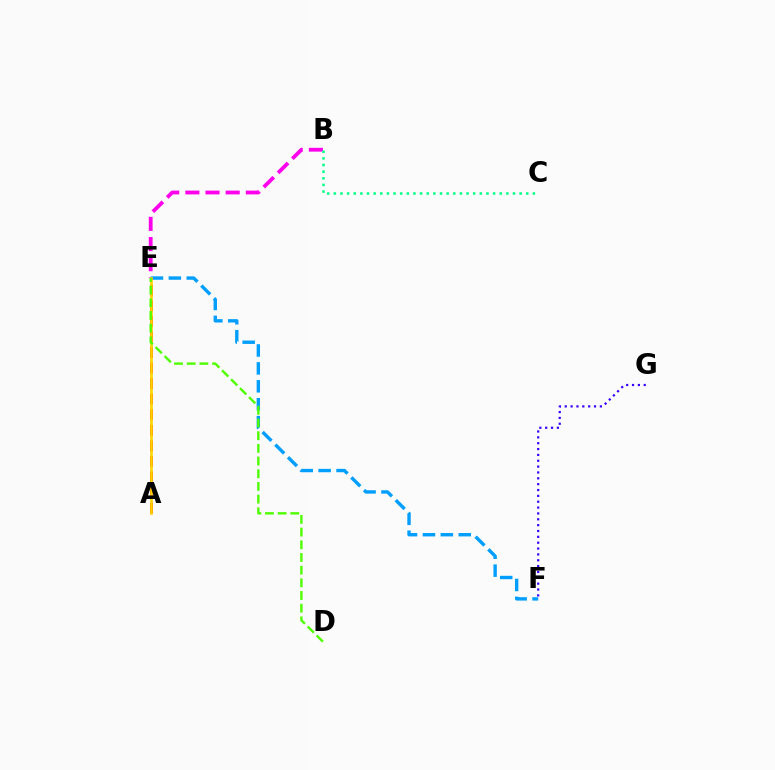{('B', 'E'): [{'color': '#ff00ed', 'line_style': 'dashed', 'thickness': 2.74}], ('E', 'F'): [{'color': '#009eff', 'line_style': 'dashed', 'thickness': 2.43}], ('A', 'E'): [{'color': '#ff0000', 'line_style': 'dashed', 'thickness': 2.11}, {'color': '#ffd500', 'line_style': 'solid', 'thickness': 1.9}], ('D', 'E'): [{'color': '#4fff00', 'line_style': 'dashed', 'thickness': 1.72}], ('B', 'C'): [{'color': '#00ff86', 'line_style': 'dotted', 'thickness': 1.8}], ('F', 'G'): [{'color': '#3700ff', 'line_style': 'dotted', 'thickness': 1.59}]}